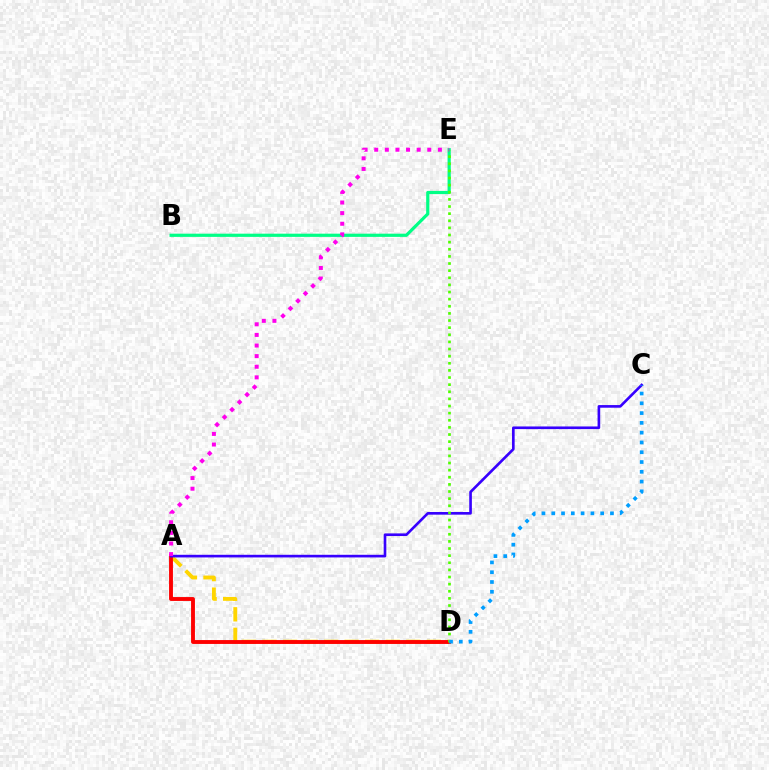{('A', 'D'): [{'color': '#ffd500', 'line_style': 'dashed', 'thickness': 2.79}, {'color': '#ff0000', 'line_style': 'solid', 'thickness': 2.79}], ('A', 'C'): [{'color': '#3700ff', 'line_style': 'solid', 'thickness': 1.9}], ('B', 'E'): [{'color': '#00ff86', 'line_style': 'solid', 'thickness': 2.31}], ('D', 'E'): [{'color': '#4fff00', 'line_style': 'dotted', 'thickness': 1.94}], ('C', 'D'): [{'color': '#009eff', 'line_style': 'dotted', 'thickness': 2.66}], ('A', 'E'): [{'color': '#ff00ed', 'line_style': 'dotted', 'thickness': 2.88}]}